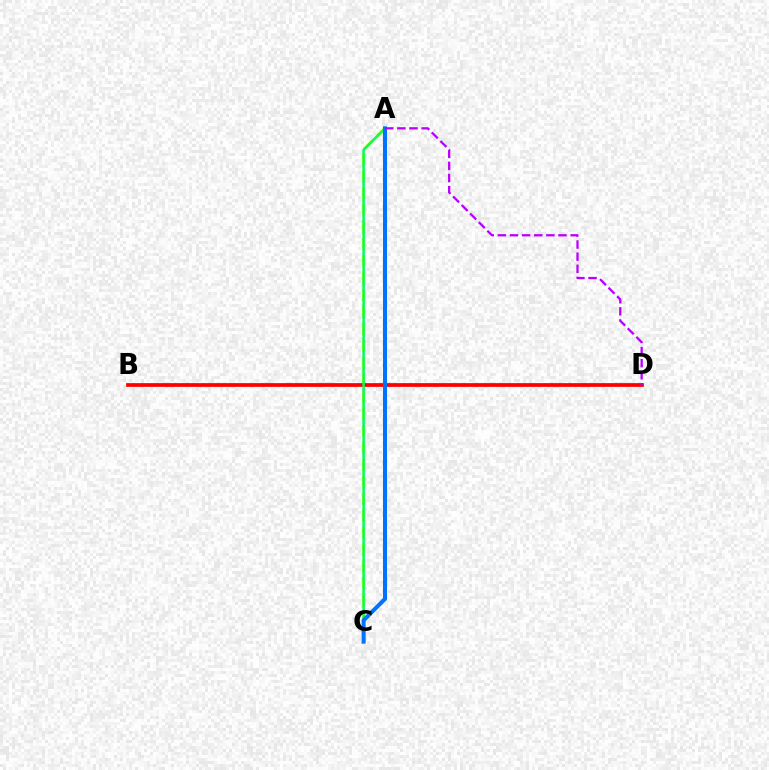{('A', 'C'): [{'color': '#d1ff00', 'line_style': 'dashed', 'thickness': 2.31}, {'color': '#00ff5c', 'line_style': 'solid', 'thickness': 1.79}, {'color': '#0074ff', 'line_style': 'solid', 'thickness': 2.91}], ('B', 'D'): [{'color': '#ff0000', 'line_style': 'solid', 'thickness': 2.7}], ('A', 'D'): [{'color': '#b900ff', 'line_style': 'dashed', 'thickness': 1.65}]}